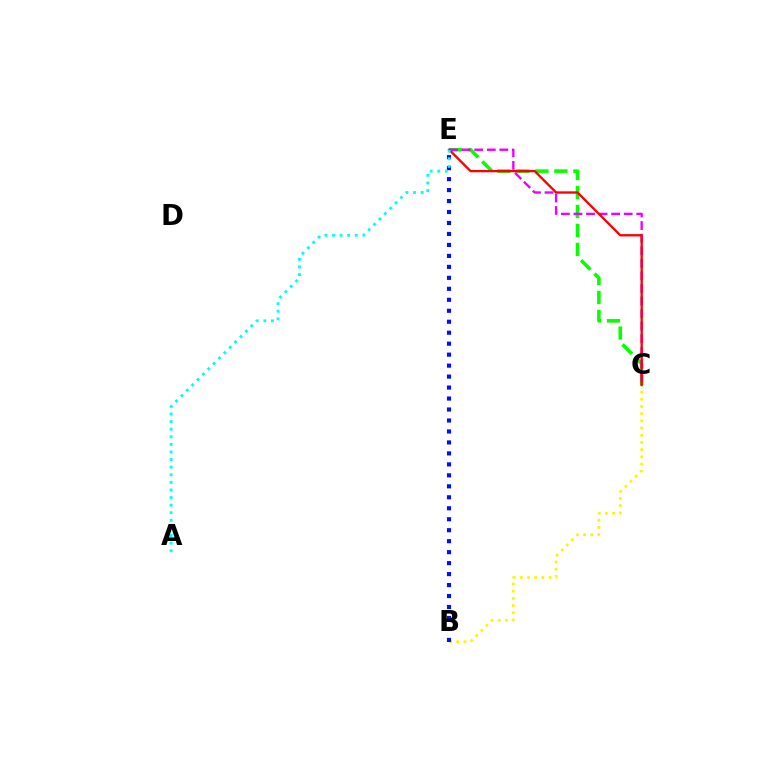{('C', 'E'): [{'color': '#08ff00', 'line_style': 'dashed', 'thickness': 2.58}, {'color': '#ee00ff', 'line_style': 'dashed', 'thickness': 1.71}, {'color': '#ff0000', 'line_style': 'solid', 'thickness': 1.66}], ('B', 'C'): [{'color': '#fcf500', 'line_style': 'dotted', 'thickness': 1.96}], ('B', 'E'): [{'color': '#0010ff', 'line_style': 'dotted', 'thickness': 2.98}], ('A', 'E'): [{'color': '#00fff6', 'line_style': 'dotted', 'thickness': 2.06}]}